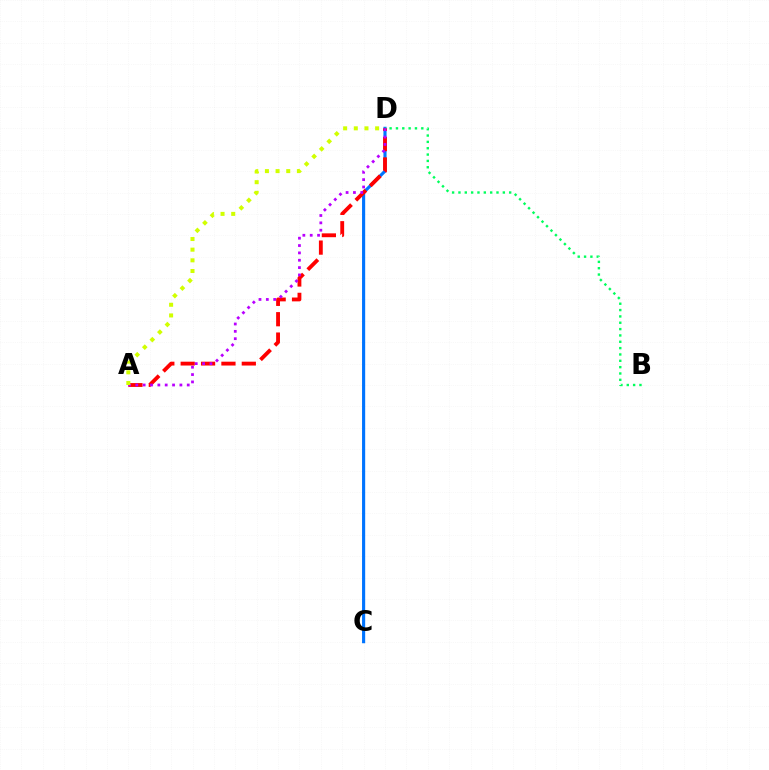{('C', 'D'): [{'color': '#0074ff', 'line_style': 'solid', 'thickness': 2.26}], ('A', 'D'): [{'color': '#ff0000', 'line_style': 'dashed', 'thickness': 2.77}, {'color': '#b900ff', 'line_style': 'dotted', 'thickness': 2.0}, {'color': '#d1ff00', 'line_style': 'dotted', 'thickness': 2.9}], ('B', 'D'): [{'color': '#00ff5c', 'line_style': 'dotted', 'thickness': 1.72}]}